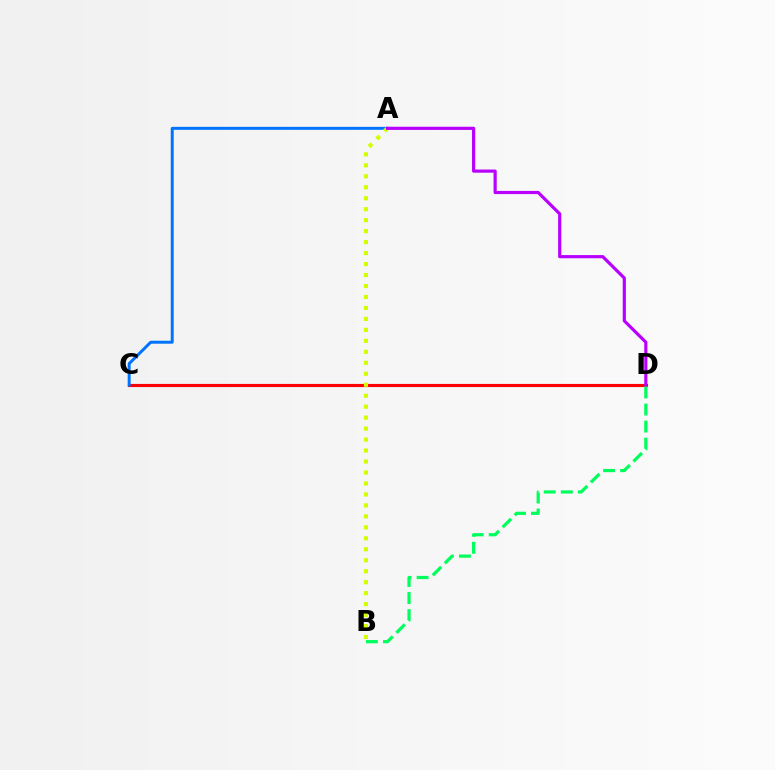{('C', 'D'): [{'color': '#ff0000', 'line_style': 'solid', 'thickness': 2.25}], ('A', 'C'): [{'color': '#0074ff', 'line_style': 'solid', 'thickness': 2.14}], ('A', 'B'): [{'color': '#d1ff00', 'line_style': 'dotted', 'thickness': 2.98}], ('A', 'D'): [{'color': '#b900ff', 'line_style': 'solid', 'thickness': 2.29}], ('B', 'D'): [{'color': '#00ff5c', 'line_style': 'dashed', 'thickness': 2.32}]}